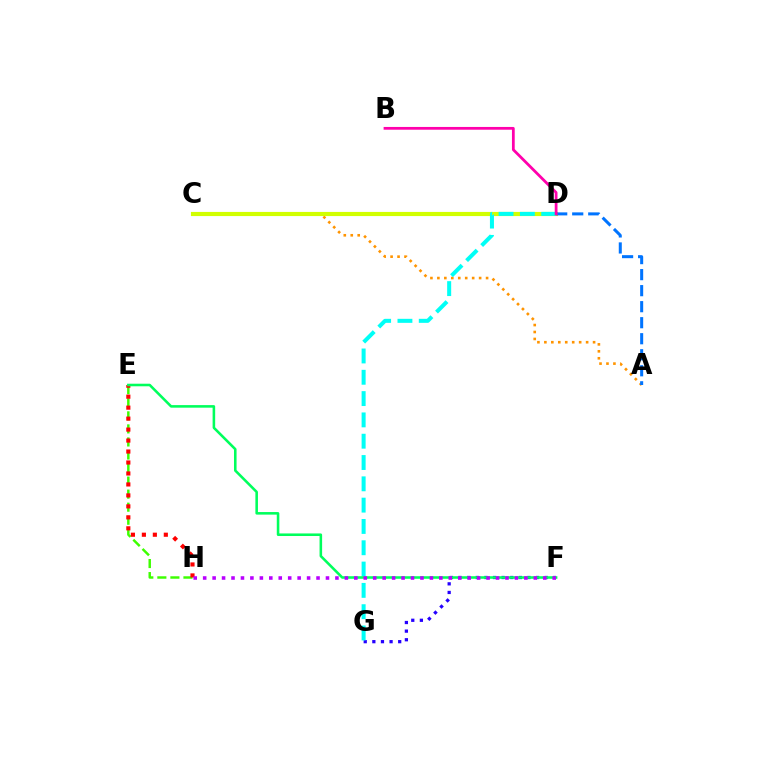{('A', 'C'): [{'color': '#ff9400', 'line_style': 'dotted', 'thickness': 1.89}], ('C', 'D'): [{'color': '#d1ff00', 'line_style': 'solid', 'thickness': 2.99}], ('A', 'D'): [{'color': '#0074ff', 'line_style': 'dashed', 'thickness': 2.18}], ('F', 'G'): [{'color': '#2500ff', 'line_style': 'dotted', 'thickness': 2.34}], ('E', 'H'): [{'color': '#3dff00', 'line_style': 'dashed', 'thickness': 1.77}, {'color': '#ff0000', 'line_style': 'dotted', 'thickness': 2.98}], ('D', 'G'): [{'color': '#00fff6', 'line_style': 'dashed', 'thickness': 2.89}], ('B', 'D'): [{'color': '#ff00ac', 'line_style': 'solid', 'thickness': 1.99}], ('E', 'F'): [{'color': '#00ff5c', 'line_style': 'solid', 'thickness': 1.85}], ('F', 'H'): [{'color': '#b900ff', 'line_style': 'dotted', 'thickness': 2.57}]}